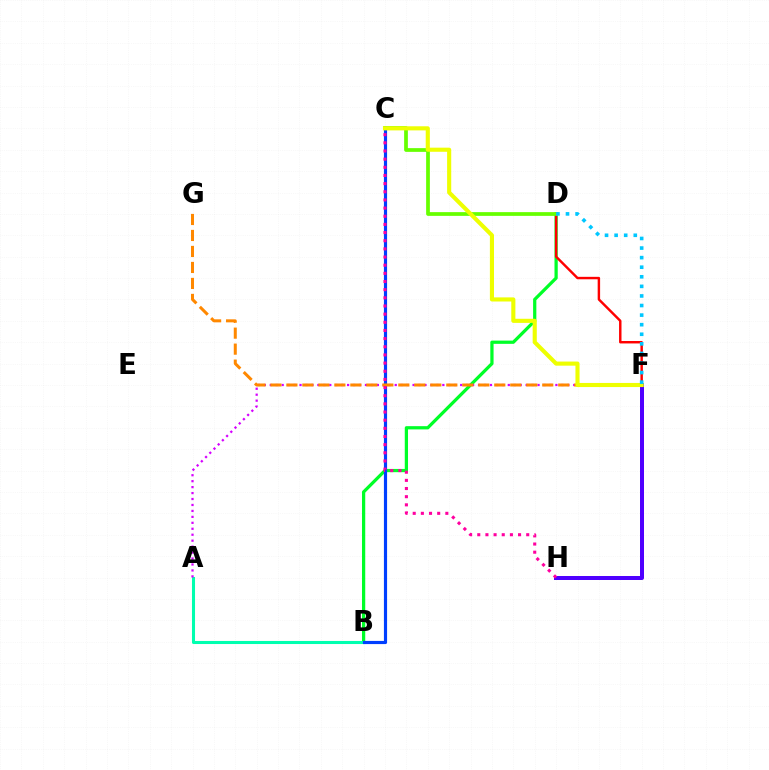{('B', 'D'): [{'color': '#00ff27', 'line_style': 'solid', 'thickness': 2.34}], ('A', 'B'): [{'color': '#00ffaf', 'line_style': 'solid', 'thickness': 2.2}], ('D', 'F'): [{'color': '#ff0000', 'line_style': 'solid', 'thickness': 1.76}, {'color': '#00c7ff', 'line_style': 'dotted', 'thickness': 2.6}], ('A', 'F'): [{'color': '#d600ff', 'line_style': 'dotted', 'thickness': 1.62}], ('C', 'D'): [{'color': '#66ff00', 'line_style': 'solid', 'thickness': 2.69}], ('B', 'C'): [{'color': '#003fff', 'line_style': 'solid', 'thickness': 2.27}], ('F', 'H'): [{'color': '#4f00ff', 'line_style': 'solid', 'thickness': 2.87}], ('F', 'G'): [{'color': '#ff8800', 'line_style': 'dashed', 'thickness': 2.17}], ('C', 'H'): [{'color': '#ff00a0', 'line_style': 'dotted', 'thickness': 2.22}], ('C', 'F'): [{'color': '#eeff00', 'line_style': 'solid', 'thickness': 2.96}]}